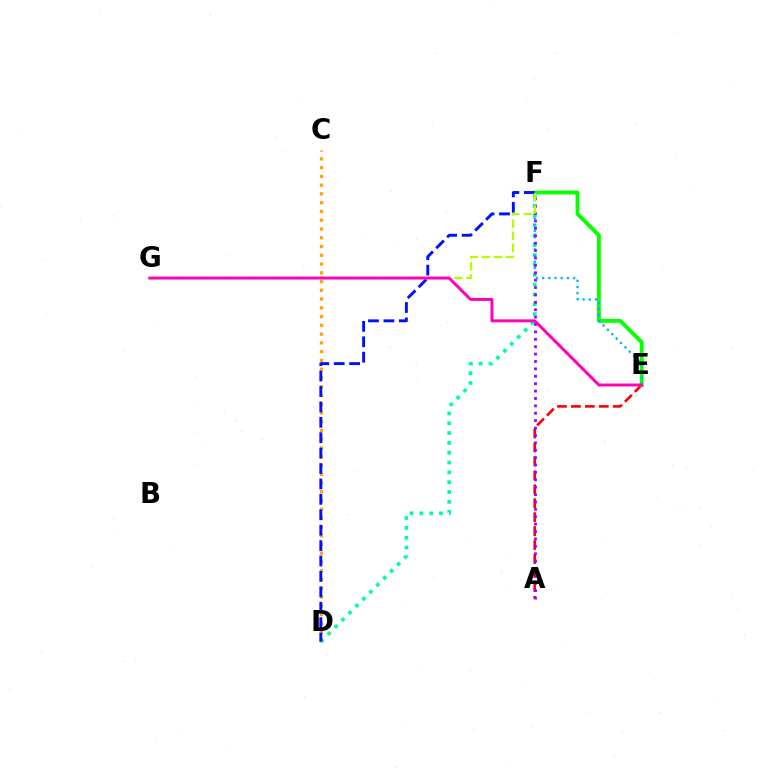{('A', 'E'): [{'color': '#ff0000', 'line_style': 'dashed', 'thickness': 1.89}], ('C', 'D'): [{'color': '#ffa500', 'line_style': 'dotted', 'thickness': 2.38}], ('D', 'F'): [{'color': '#00ff9d', 'line_style': 'dotted', 'thickness': 2.67}, {'color': '#0010ff', 'line_style': 'dashed', 'thickness': 2.09}], ('E', 'F'): [{'color': '#08ff00', 'line_style': 'solid', 'thickness': 2.79}, {'color': '#00b5ff', 'line_style': 'dotted', 'thickness': 1.68}], ('A', 'F'): [{'color': '#9b00ff', 'line_style': 'dotted', 'thickness': 2.01}], ('F', 'G'): [{'color': '#b3ff00', 'line_style': 'dashed', 'thickness': 1.64}], ('E', 'G'): [{'color': '#ff00bd', 'line_style': 'solid', 'thickness': 2.12}]}